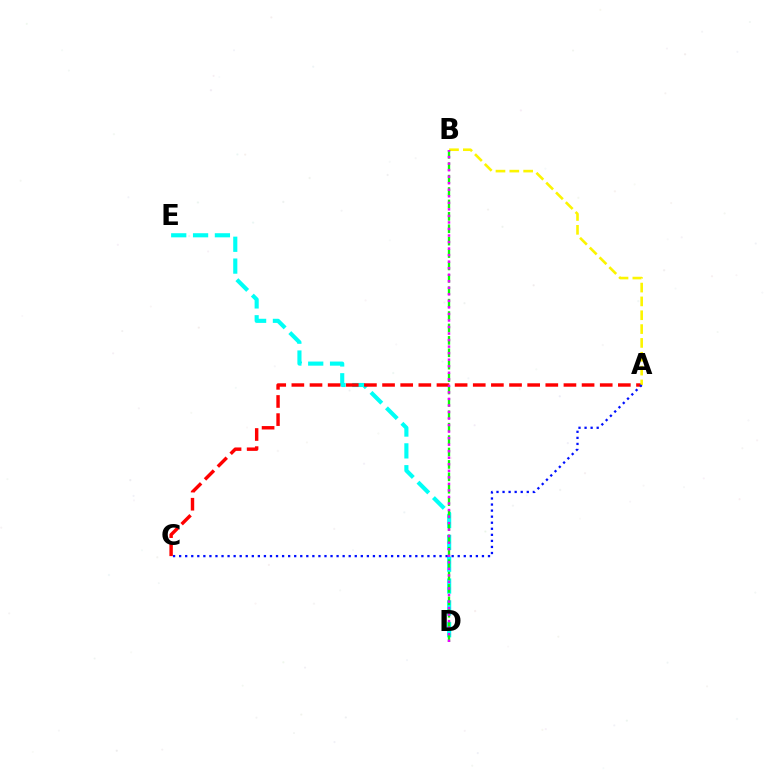{('D', 'E'): [{'color': '#00fff6', 'line_style': 'dashed', 'thickness': 2.97}], ('A', 'C'): [{'color': '#ff0000', 'line_style': 'dashed', 'thickness': 2.46}, {'color': '#0010ff', 'line_style': 'dotted', 'thickness': 1.65}], ('A', 'B'): [{'color': '#fcf500', 'line_style': 'dashed', 'thickness': 1.88}], ('B', 'D'): [{'color': '#08ff00', 'line_style': 'dashed', 'thickness': 1.68}, {'color': '#ee00ff', 'line_style': 'dotted', 'thickness': 1.78}]}